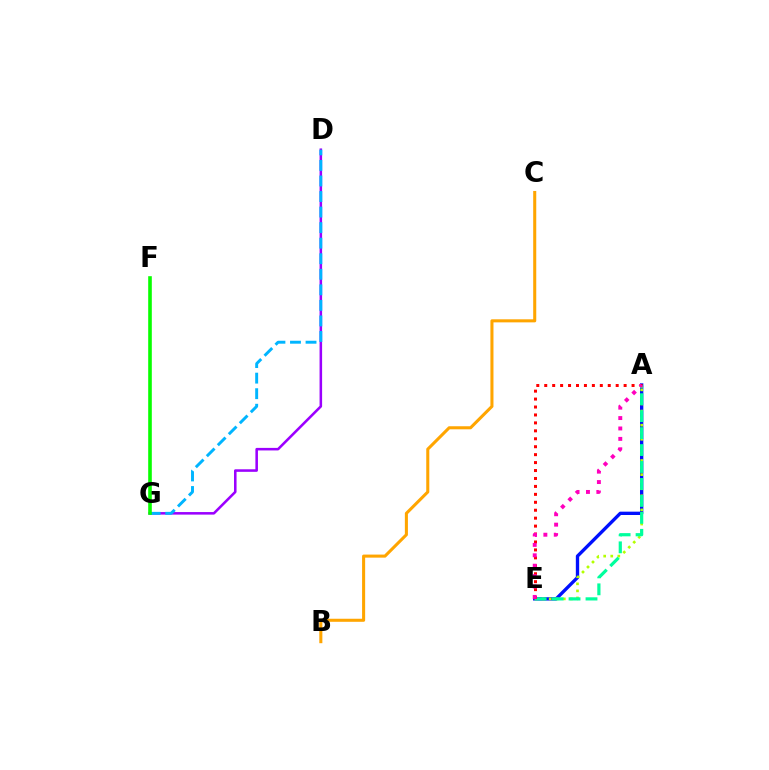{('A', 'E'): [{'color': '#0010ff', 'line_style': 'solid', 'thickness': 2.41}, {'color': '#b3ff00', 'line_style': 'dotted', 'thickness': 1.92}, {'color': '#00ff9d', 'line_style': 'dashed', 'thickness': 2.3}, {'color': '#ff0000', 'line_style': 'dotted', 'thickness': 2.16}, {'color': '#ff00bd', 'line_style': 'dotted', 'thickness': 2.83}], ('D', 'G'): [{'color': '#9b00ff', 'line_style': 'solid', 'thickness': 1.84}, {'color': '#00b5ff', 'line_style': 'dashed', 'thickness': 2.11}], ('F', 'G'): [{'color': '#08ff00', 'line_style': 'solid', 'thickness': 2.6}], ('B', 'C'): [{'color': '#ffa500', 'line_style': 'solid', 'thickness': 2.2}]}